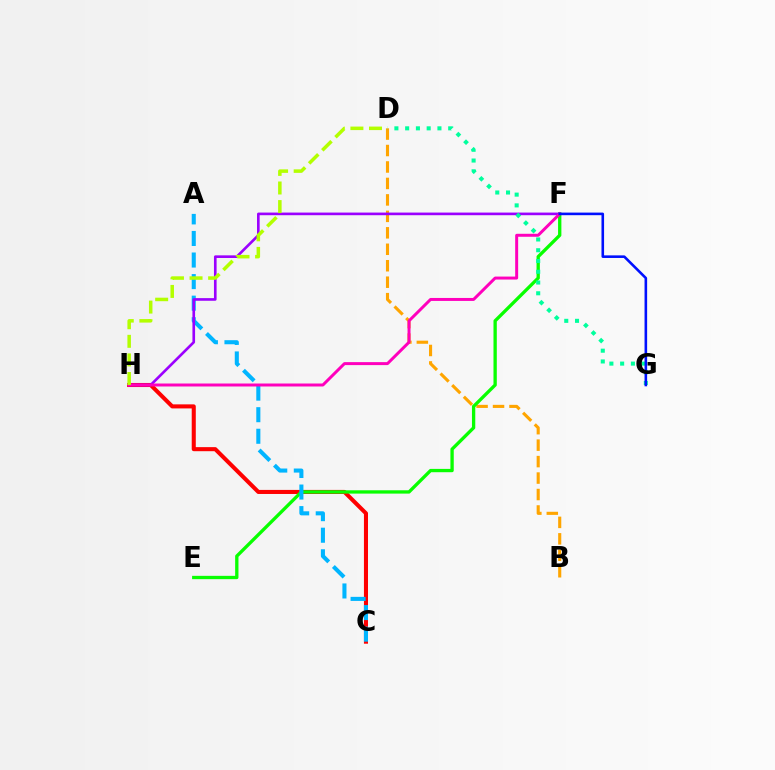{('C', 'H'): [{'color': '#ff0000', 'line_style': 'solid', 'thickness': 2.92}], ('B', 'D'): [{'color': '#ffa500', 'line_style': 'dashed', 'thickness': 2.24}], ('E', 'F'): [{'color': '#08ff00', 'line_style': 'solid', 'thickness': 2.39}], ('A', 'C'): [{'color': '#00b5ff', 'line_style': 'dashed', 'thickness': 2.93}], ('F', 'H'): [{'color': '#9b00ff', 'line_style': 'solid', 'thickness': 1.9}, {'color': '#ff00bd', 'line_style': 'solid', 'thickness': 2.14}], ('D', 'G'): [{'color': '#00ff9d', 'line_style': 'dotted', 'thickness': 2.92}], ('D', 'H'): [{'color': '#b3ff00', 'line_style': 'dashed', 'thickness': 2.53}], ('F', 'G'): [{'color': '#0010ff', 'line_style': 'solid', 'thickness': 1.87}]}